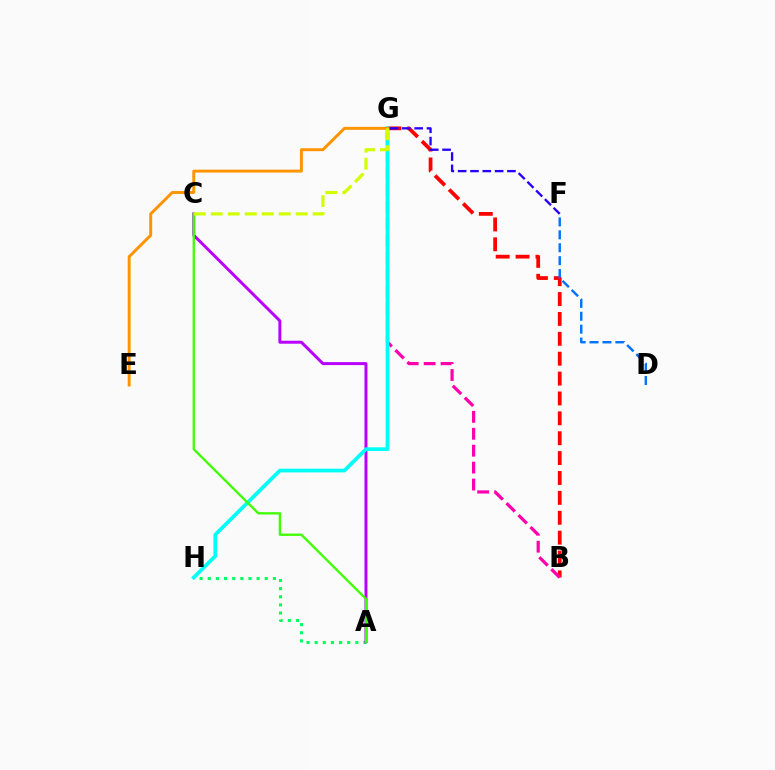{('B', 'G'): [{'color': '#ff0000', 'line_style': 'dashed', 'thickness': 2.7}, {'color': '#ff00ac', 'line_style': 'dashed', 'thickness': 2.3}], ('D', 'F'): [{'color': '#0074ff', 'line_style': 'dashed', 'thickness': 1.75}], ('F', 'G'): [{'color': '#2500ff', 'line_style': 'dashed', 'thickness': 1.67}], ('A', 'H'): [{'color': '#00ff5c', 'line_style': 'dotted', 'thickness': 2.21}], ('A', 'C'): [{'color': '#b900ff', 'line_style': 'solid', 'thickness': 2.14}, {'color': '#3dff00', 'line_style': 'solid', 'thickness': 1.66}], ('G', 'H'): [{'color': '#00fff6', 'line_style': 'solid', 'thickness': 2.69}], ('E', 'G'): [{'color': '#ff9400', 'line_style': 'solid', 'thickness': 2.12}], ('C', 'G'): [{'color': '#d1ff00', 'line_style': 'dashed', 'thickness': 2.31}]}